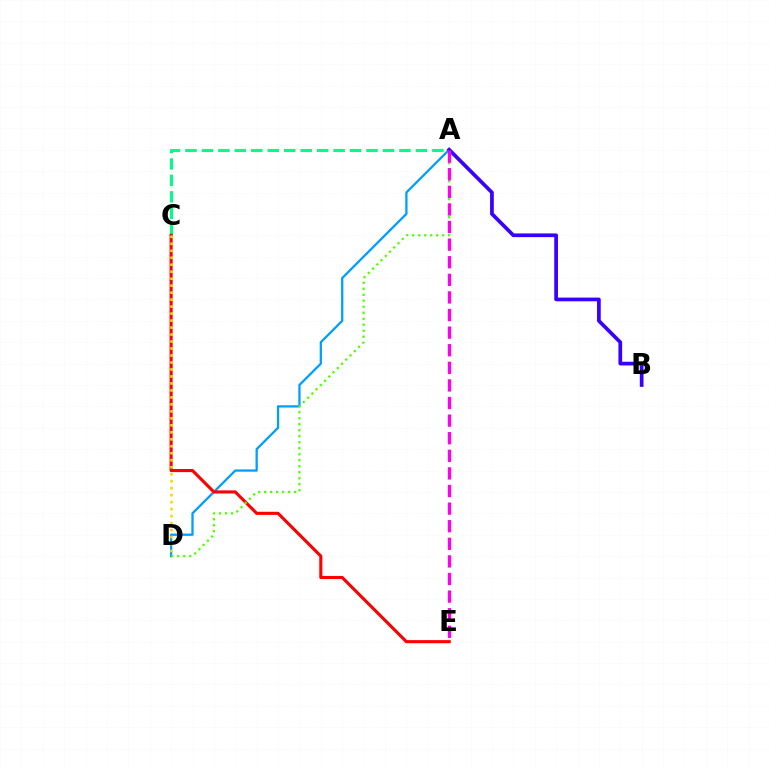{('A', 'C'): [{'color': '#00ff86', 'line_style': 'dashed', 'thickness': 2.24}], ('A', 'D'): [{'color': '#009eff', 'line_style': 'solid', 'thickness': 1.64}, {'color': '#4fff00', 'line_style': 'dotted', 'thickness': 1.63}], ('C', 'E'): [{'color': '#ff0000', 'line_style': 'solid', 'thickness': 2.24}], ('A', 'B'): [{'color': '#3700ff', 'line_style': 'solid', 'thickness': 2.67}], ('C', 'D'): [{'color': '#ffd500', 'line_style': 'dotted', 'thickness': 1.9}], ('A', 'E'): [{'color': '#ff00ed', 'line_style': 'dashed', 'thickness': 2.39}]}